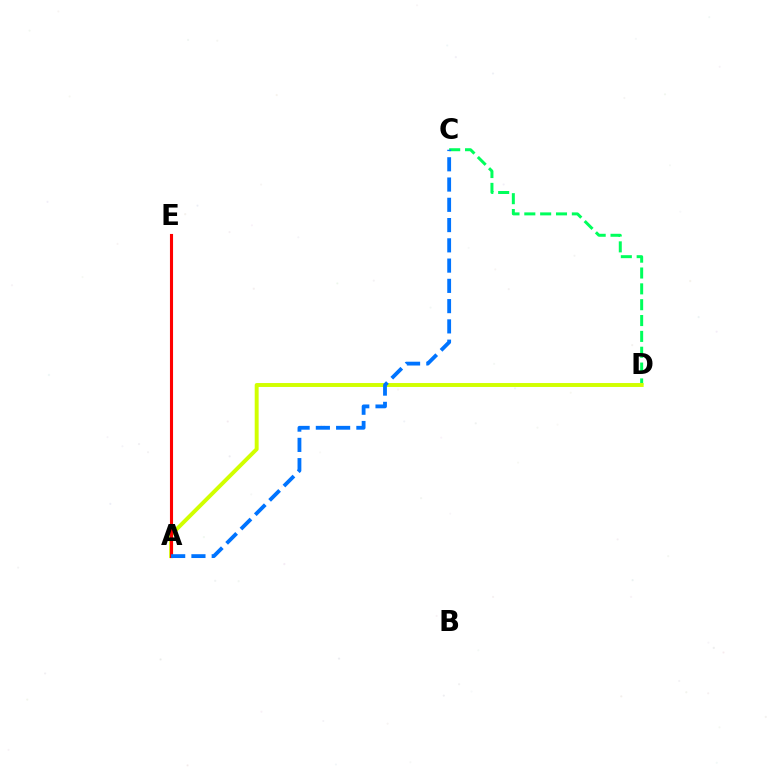{('C', 'D'): [{'color': '#00ff5c', 'line_style': 'dashed', 'thickness': 2.15}], ('A', 'D'): [{'color': '#d1ff00', 'line_style': 'solid', 'thickness': 2.83}], ('A', 'E'): [{'color': '#b900ff', 'line_style': 'dashed', 'thickness': 2.13}, {'color': '#ff0000', 'line_style': 'solid', 'thickness': 2.23}], ('A', 'C'): [{'color': '#0074ff', 'line_style': 'dashed', 'thickness': 2.75}]}